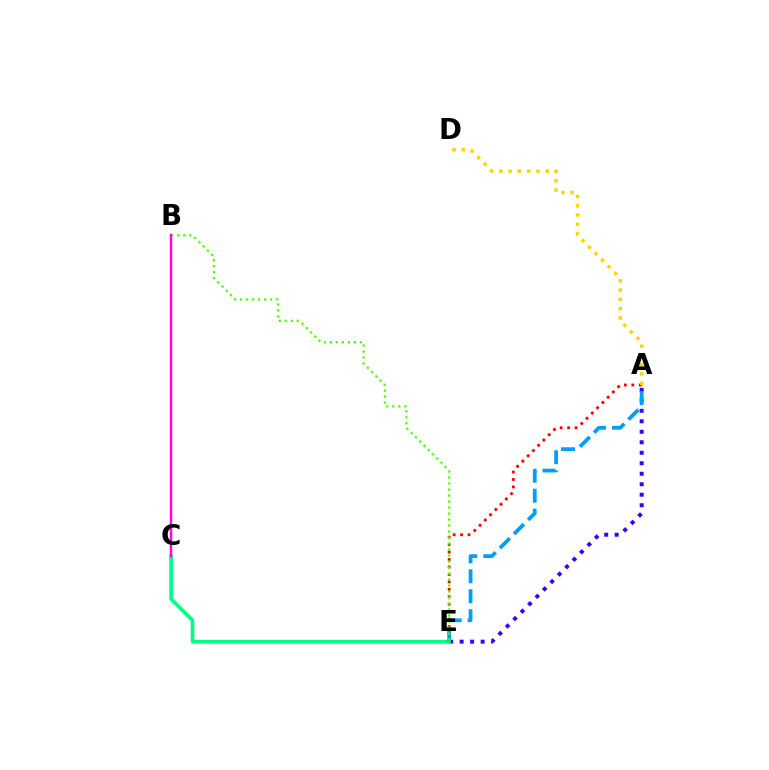{('A', 'E'): [{'color': '#ff0000', 'line_style': 'dotted', 'thickness': 2.02}, {'color': '#3700ff', 'line_style': 'dotted', 'thickness': 2.85}, {'color': '#009eff', 'line_style': 'dashed', 'thickness': 2.71}], ('C', 'E'): [{'color': '#00ff86', 'line_style': 'solid', 'thickness': 2.63}], ('B', 'E'): [{'color': '#4fff00', 'line_style': 'dotted', 'thickness': 1.63}], ('B', 'C'): [{'color': '#ff00ed', 'line_style': 'solid', 'thickness': 1.77}], ('A', 'D'): [{'color': '#ffd500', 'line_style': 'dotted', 'thickness': 2.52}]}